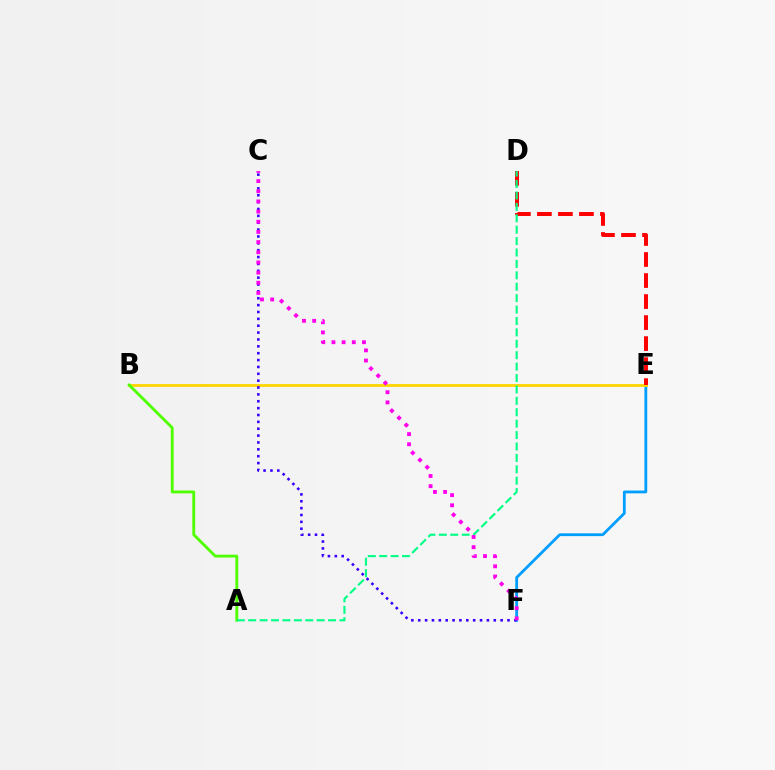{('E', 'F'): [{'color': '#009eff', 'line_style': 'solid', 'thickness': 2.02}], ('B', 'E'): [{'color': '#ffd500', 'line_style': 'solid', 'thickness': 2.01}], ('A', 'B'): [{'color': '#4fff00', 'line_style': 'solid', 'thickness': 2.05}], ('D', 'E'): [{'color': '#ff0000', 'line_style': 'dashed', 'thickness': 2.86}], ('A', 'D'): [{'color': '#00ff86', 'line_style': 'dashed', 'thickness': 1.55}], ('C', 'F'): [{'color': '#3700ff', 'line_style': 'dotted', 'thickness': 1.87}, {'color': '#ff00ed', 'line_style': 'dotted', 'thickness': 2.76}]}